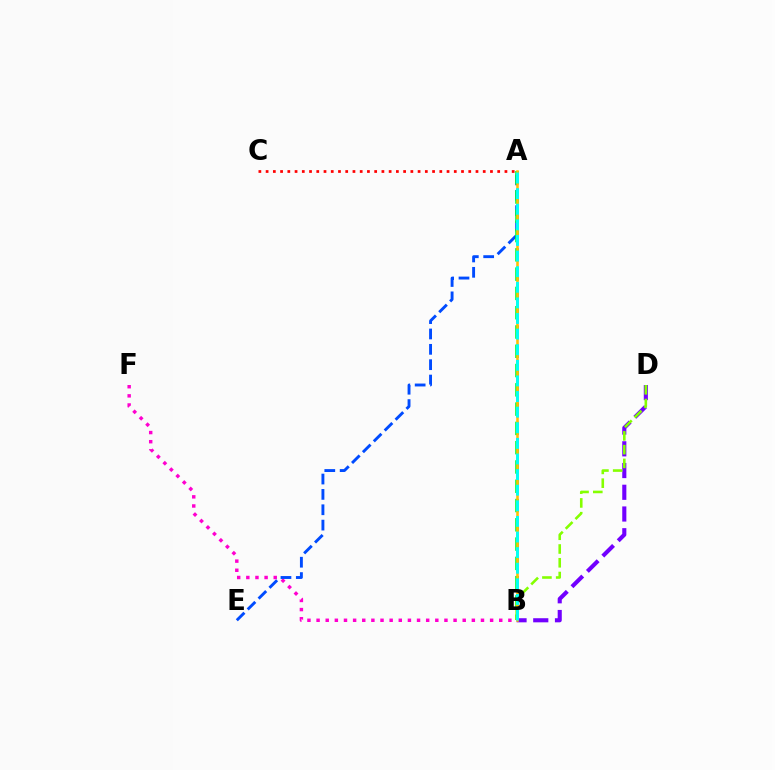{('B', 'D'): [{'color': '#7200ff', 'line_style': 'dashed', 'thickness': 2.95}, {'color': '#84ff00', 'line_style': 'dashed', 'thickness': 1.87}], ('A', 'C'): [{'color': '#ff0000', 'line_style': 'dotted', 'thickness': 1.97}], ('B', 'F'): [{'color': '#ff00cf', 'line_style': 'dotted', 'thickness': 2.48}], ('A', 'E'): [{'color': '#004bff', 'line_style': 'dashed', 'thickness': 2.09}], ('A', 'B'): [{'color': '#00ff39', 'line_style': 'dashed', 'thickness': 2.62}, {'color': '#ffbd00', 'line_style': 'solid', 'thickness': 1.83}, {'color': '#00fff6', 'line_style': 'dashed', 'thickness': 2.12}]}